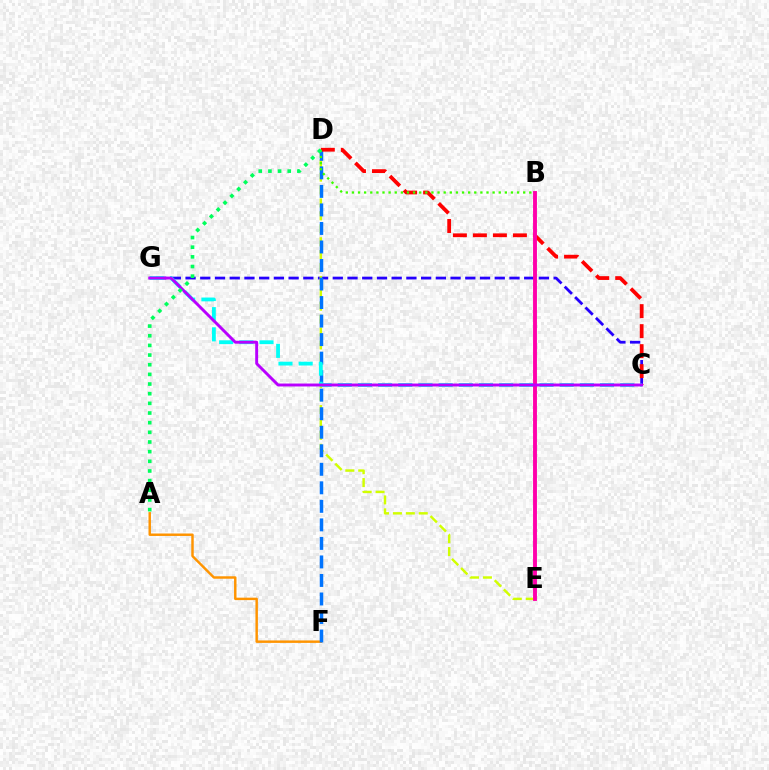{('C', 'G'): [{'color': '#2500ff', 'line_style': 'dashed', 'thickness': 2.0}, {'color': '#00fff6', 'line_style': 'dashed', 'thickness': 2.74}, {'color': '#b900ff', 'line_style': 'solid', 'thickness': 2.1}], ('D', 'E'): [{'color': '#d1ff00', 'line_style': 'dashed', 'thickness': 1.75}], ('A', 'F'): [{'color': '#ff9400', 'line_style': 'solid', 'thickness': 1.77}], ('D', 'F'): [{'color': '#0074ff', 'line_style': 'dashed', 'thickness': 2.52}], ('C', 'D'): [{'color': '#ff0000', 'line_style': 'dashed', 'thickness': 2.72}], ('B', 'E'): [{'color': '#ff00ac', 'line_style': 'solid', 'thickness': 2.8}], ('B', 'D'): [{'color': '#3dff00', 'line_style': 'dotted', 'thickness': 1.66}], ('A', 'D'): [{'color': '#00ff5c', 'line_style': 'dotted', 'thickness': 2.62}]}